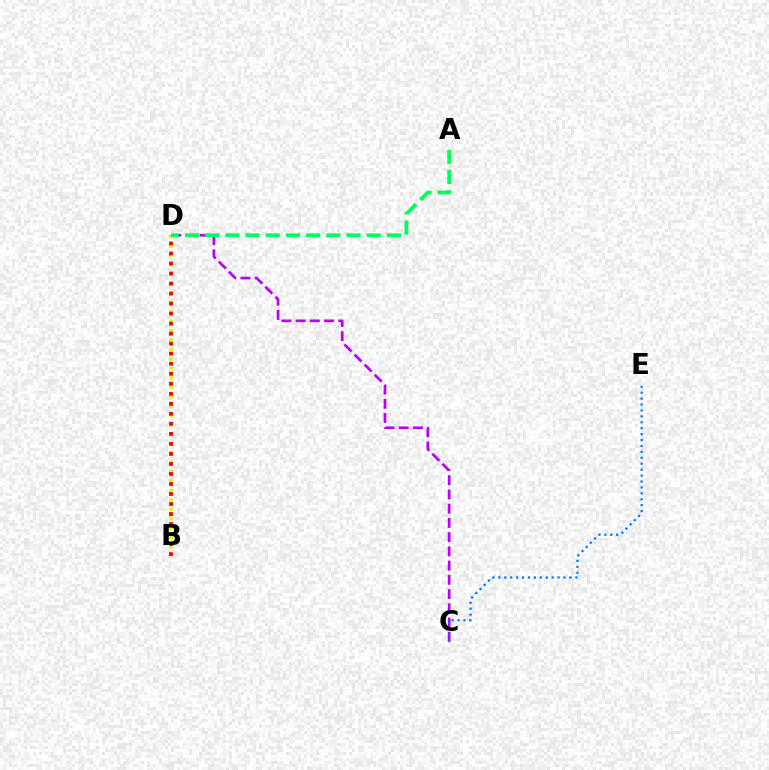{('C', 'D'): [{'color': '#b900ff', 'line_style': 'dashed', 'thickness': 1.93}], ('C', 'E'): [{'color': '#0074ff', 'line_style': 'dotted', 'thickness': 1.61}], ('B', 'D'): [{'color': '#d1ff00', 'line_style': 'dotted', 'thickness': 2.55}, {'color': '#ff0000', 'line_style': 'dotted', 'thickness': 2.72}], ('A', 'D'): [{'color': '#00ff5c', 'line_style': 'dashed', 'thickness': 2.74}]}